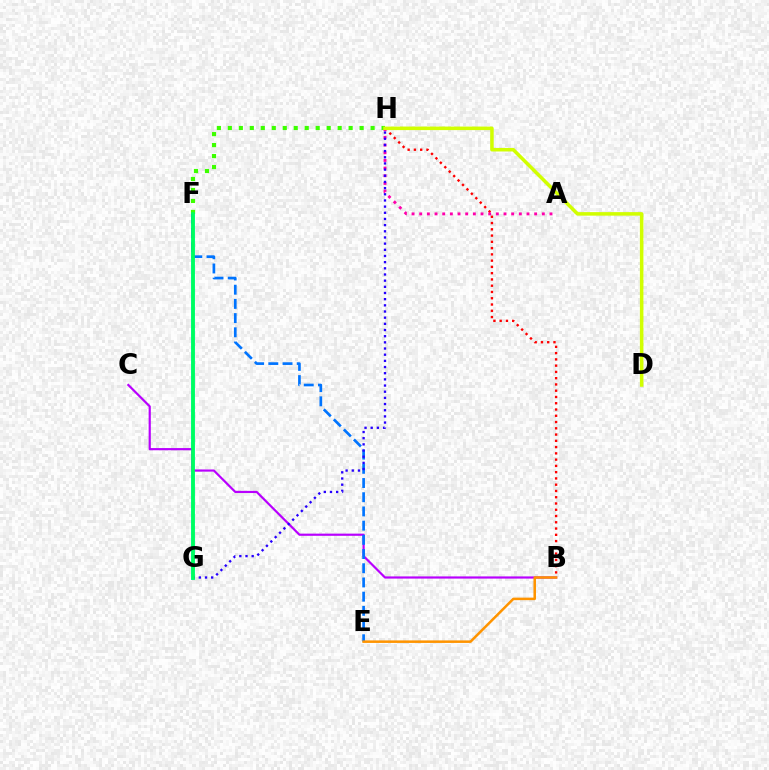{('F', 'G'): [{'color': '#00fff6', 'line_style': 'solid', 'thickness': 2.74}, {'color': '#00ff5c', 'line_style': 'solid', 'thickness': 2.63}], ('B', 'C'): [{'color': '#b900ff', 'line_style': 'solid', 'thickness': 1.57}], ('E', 'F'): [{'color': '#0074ff', 'line_style': 'dashed', 'thickness': 1.93}], ('F', 'H'): [{'color': '#3dff00', 'line_style': 'dotted', 'thickness': 2.98}], ('B', 'E'): [{'color': '#ff9400', 'line_style': 'solid', 'thickness': 1.82}], ('B', 'H'): [{'color': '#ff0000', 'line_style': 'dotted', 'thickness': 1.7}], ('A', 'H'): [{'color': '#ff00ac', 'line_style': 'dotted', 'thickness': 2.08}], ('D', 'H'): [{'color': '#d1ff00', 'line_style': 'solid', 'thickness': 2.53}], ('G', 'H'): [{'color': '#2500ff', 'line_style': 'dotted', 'thickness': 1.68}]}